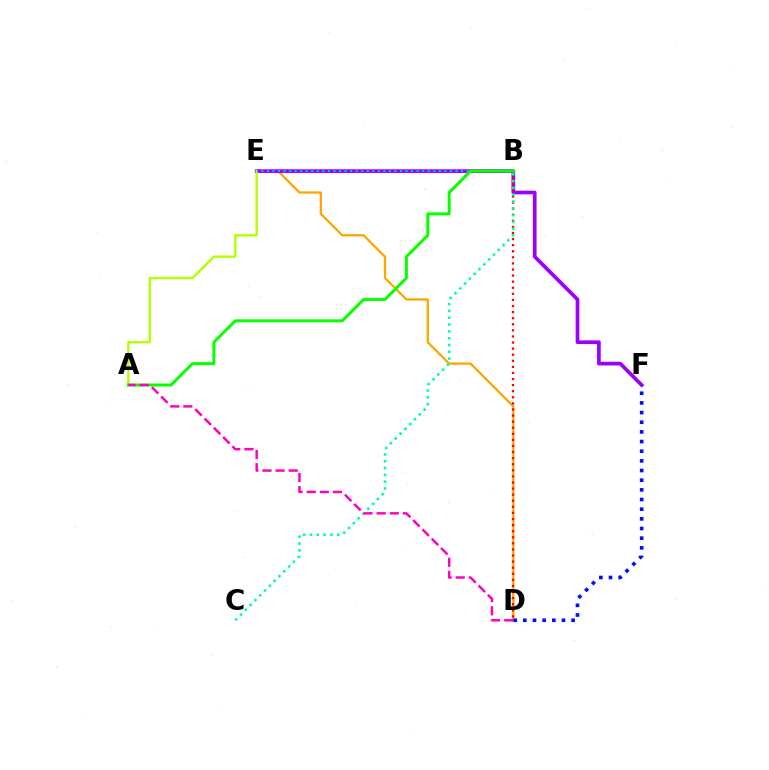{('D', 'E'): [{'color': '#ffa500', 'line_style': 'solid', 'thickness': 1.65}], ('E', 'F'): [{'color': '#9b00ff', 'line_style': 'solid', 'thickness': 2.66}], ('B', 'D'): [{'color': '#ff0000', 'line_style': 'dotted', 'thickness': 1.65}], ('A', 'E'): [{'color': '#b3ff00', 'line_style': 'solid', 'thickness': 1.71}], ('B', 'E'): [{'color': '#00b5ff', 'line_style': 'dotted', 'thickness': 1.51}], ('A', 'B'): [{'color': '#08ff00', 'line_style': 'solid', 'thickness': 2.15}], ('D', 'F'): [{'color': '#0010ff', 'line_style': 'dotted', 'thickness': 2.62}], ('B', 'C'): [{'color': '#00ff9d', 'line_style': 'dotted', 'thickness': 1.85}], ('A', 'D'): [{'color': '#ff00bd', 'line_style': 'dashed', 'thickness': 1.78}]}